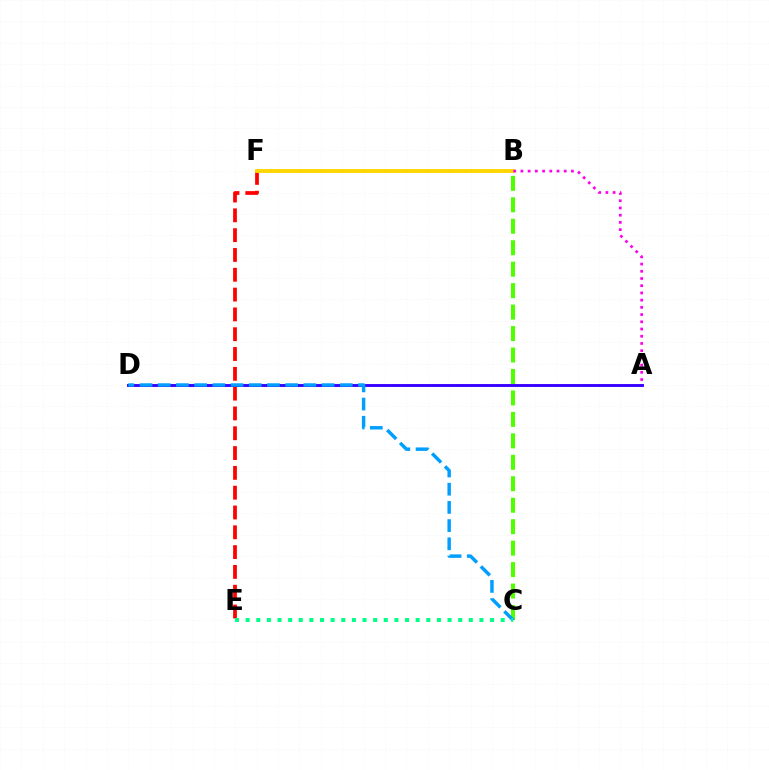{('B', 'C'): [{'color': '#4fff00', 'line_style': 'dashed', 'thickness': 2.92}], ('E', 'F'): [{'color': '#ff0000', 'line_style': 'dashed', 'thickness': 2.69}], ('B', 'F'): [{'color': '#ffd500', 'line_style': 'solid', 'thickness': 2.77}], ('A', 'B'): [{'color': '#ff00ed', 'line_style': 'dotted', 'thickness': 1.96}], ('A', 'D'): [{'color': '#3700ff', 'line_style': 'solid', 'thickness': 2.09}], ('C', 'D'): [{'color': '#009eff', 'line_style': 'dashed', 'thickness': 2.47}], ('C', 'E'): [{'color': '#00ff86', 'line_style': 'dotted', 'thickness': 2.89}]}